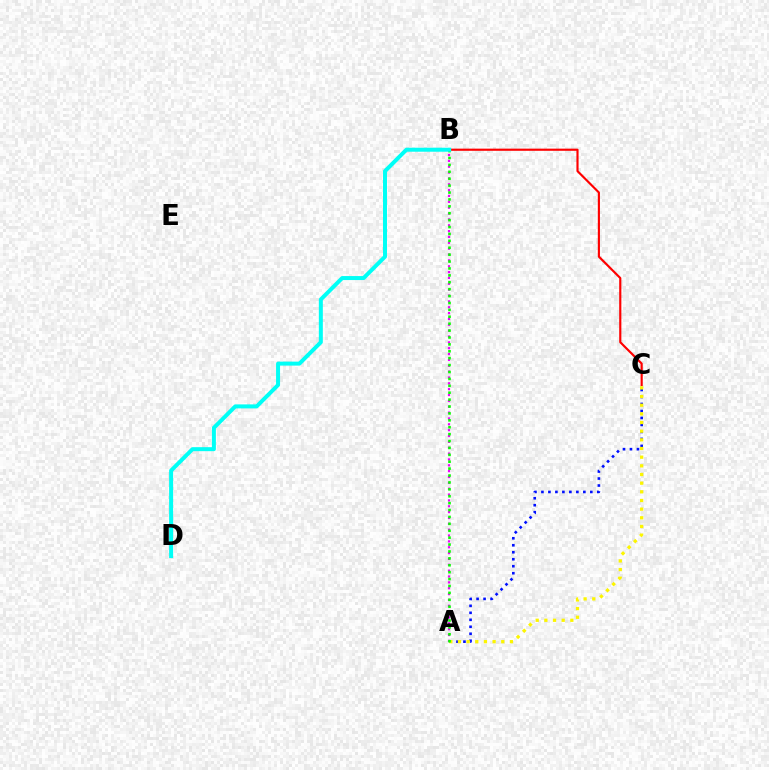{('B', 'C'): [{'color': '#ff0000', 'line_style': 'solid', 'thickness': 1.55}], ('A', 'C'): [{'color': '#0010ff', 'line_style': 'dotted', 'thickness': 1.9}, {'color': '#fcf500', 'line_style': 'dotted', 'thickness': 2.35}], ('A', 'B'): [{'color': '#ee00ff', 'line_style': 'dotted', 'thickness': 1.59}, {'color': '#08ff00', 'line_style': 'dotted', 'thickness': 1.88}], ('B', 'D'): [{'color': '#00fff6', 'line_style': 'solid', 'thickness': 2.88}]}